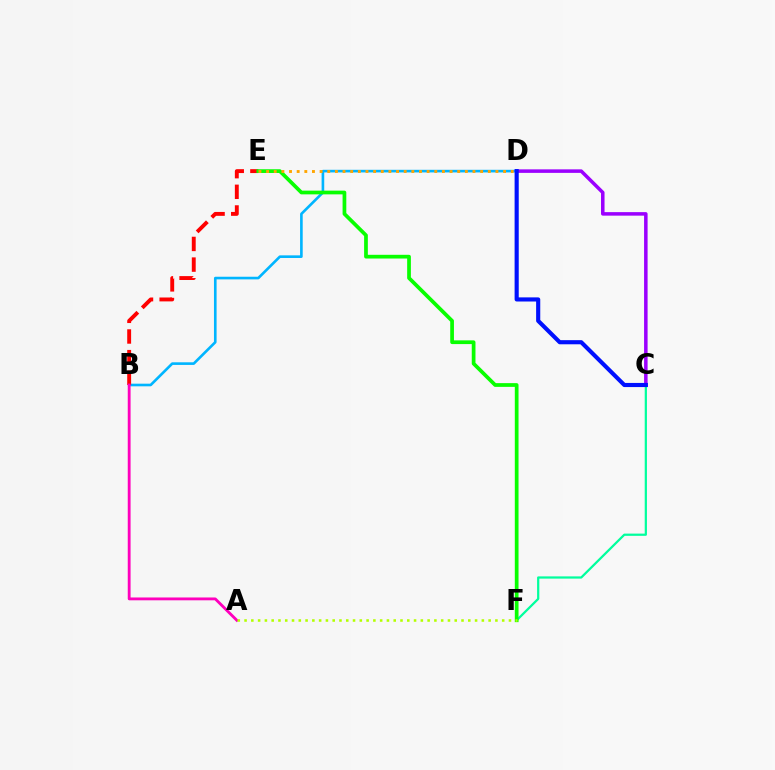{('B', 'D'): [{'color': '#00b5ff', 'line_style': 'solid', 'thickness': 1.89}], ('C', 'F'): [{'color': '#00ff9d', 'line_style': 'solid', 'thickness': 1.61}], ('B', 'E'): [{'color': '#ff0000', 'line_style': 'dashed', 'thickness': 2.81}], ('C', 'D'): [{'color': '#9b00ff', 'line_style': 'solid', 'thickness': 2.53}, {'color': '#0010ff', 'line_style': 'solid', 'thickness': 2.97}], ('A', 'B'): [{'color': '#ff00bd', 'line_style': 'solid', 'thickness': 2.04}], ('E', 'F'): [{'color': '#08ff00', 'line_style': 'solid', 'thickness': 2.68}], ('D', 'E'): [{'color': '#ffa500', 'line_style': 'dotted', 'thickness': 2.08}], ('A', 'F'): [{'color': '#b3ff00', 'line_style': 'dotted', 'thickness': 1.84}]}